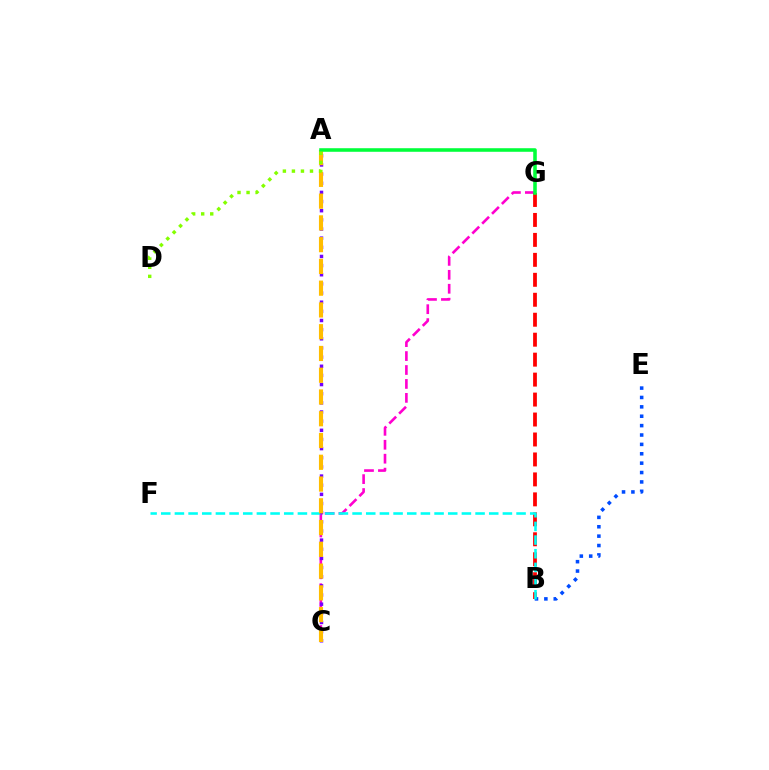{('C', 'G'): [{'color': '#ff00cf', 'line_style': 'dashed', 'thickness': 1.89}], ('B', 'G'): [{'color': '#ff0000', 'line_style': 'dashed', 'thickness': 2.71}], ('B', 'E'): [{'color': '#004bff', 'line_style': 'dotted', 'thickness': 2.55}], ('B', 'F'): [{'color': '#00fff6', 'line_style': 'dashed', 'thickness': 1.86}], ('A', 'C'): [{'color': '#7200ff', 'line_style': 'dotted', 'thickness': 2.49}, {'color': '#ffbd00', 'line_style': 'dashed', 'thickness': 2.96}], ('A', 'G'): [{'color': '#00ff39', 'line_style': 'solid', 'thickness': 2.57}], ('A', 'D'): [{'color': '#84ff00', 'line_style': 'dotted', 'thickness': 2.46}]}